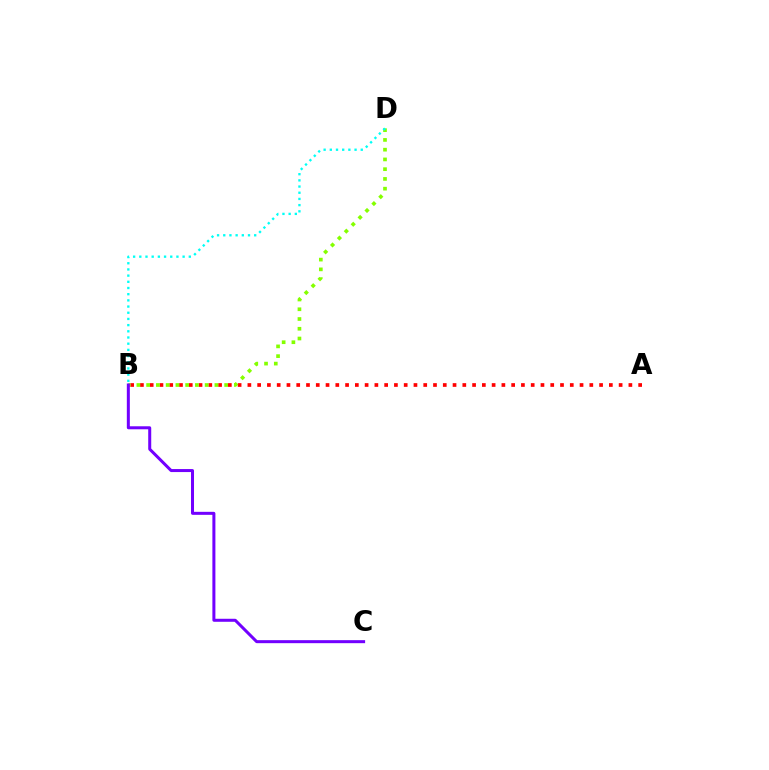{('A', 'B'): [{'color': '#ff0000', 'line_style': 'dotted', 'thickness': 2.65}], ('B', 'D'): [{'color': '#84ff00', 'line_style': 'dotted', 'thickness': 2.65}, {'color': '#00fff6', 'line_style': 'dotted', 'thickness': 1.68}], ('B', 'C'): [{'color': '#7200ff', 'line_style': 'solid', 'thickness': 2.17}]}